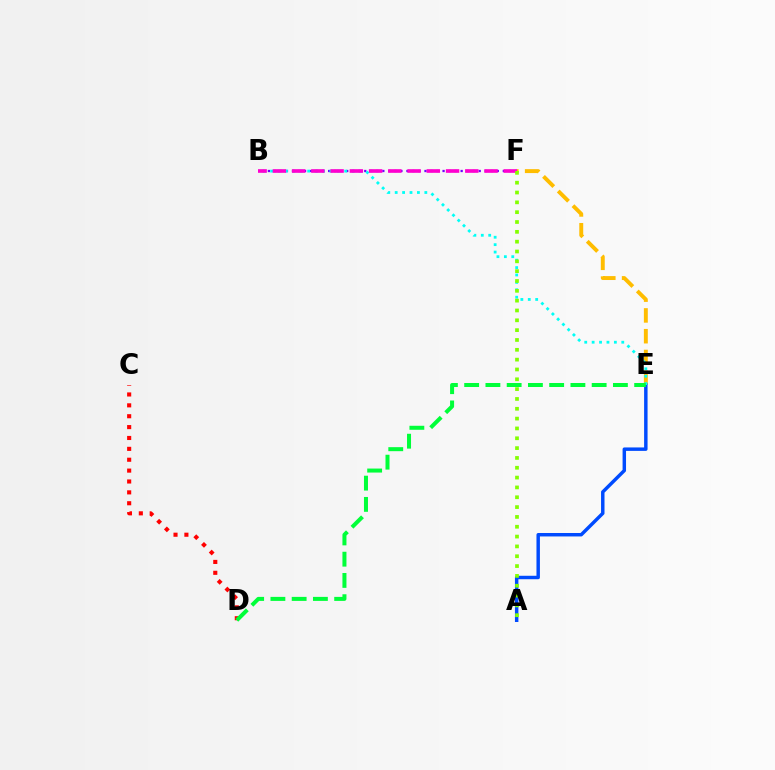{('E', 'F'): [{'color': '#ffbd00', 'line_style': 'dashed', 'thickness': 2.82}], ('C', 'D'): [{'color': '#ff0000', 'line_style': 'dotted', 'thickness': 2.96}], ('B', 'F'): [{'color': '#7200ff', 'line_style': 'dotted', 'thickness': 1.64}, {'color': '#ff00cf', 'line_style': 'dashed', 'thickness': 2.61}], ('A', 'E'): [{'color': '#004bff', 'line_style': 'solid', 'thickness': 2.48}], ('B', 'E'): [{'color': '#00fff6', 'line_style': 'dotted', 'thickness': 2.01}], ('A', 'F'): [{'color': '#84ff00', 'line_style': 'dotted', 'thickness': 2.67}], ('D', 'E'): [{'color': '#00ff39', 'line_style': 'dashed', 'thickness': 2.89}]}